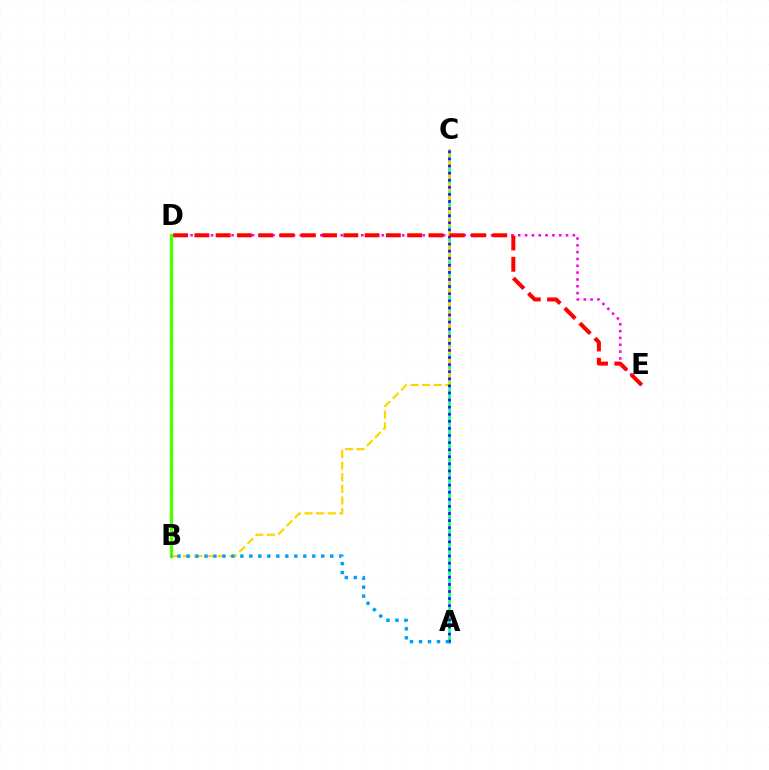{('A', 'C'): [{'color': '#00ff86', 'line_style': 'solid', 'thickness': 1.83}, {'color': '#3700ff', 'line_style': 'dotted', 'thickness': 1.93}], ('B', 'C'): [{'color': '#ffd500', 'line_style': 'dashed', 'thickness': 1.58}], ('D', 'E'): [{'color': '#ff00ed', 'line_style': 'dotted', 'thickness': 1.85}, {'color': '#ff0000', 'line_style': 'dashed', 'thickness': 2.89}], ('B', 'D'): [{'color': '#4fff00', 'line_style': 'solid', 'thickness': 2.38}], ('A', 'B'): [{'color': '#009eff', 'line_style': 'dotted', 'thickness': 2.44}]}